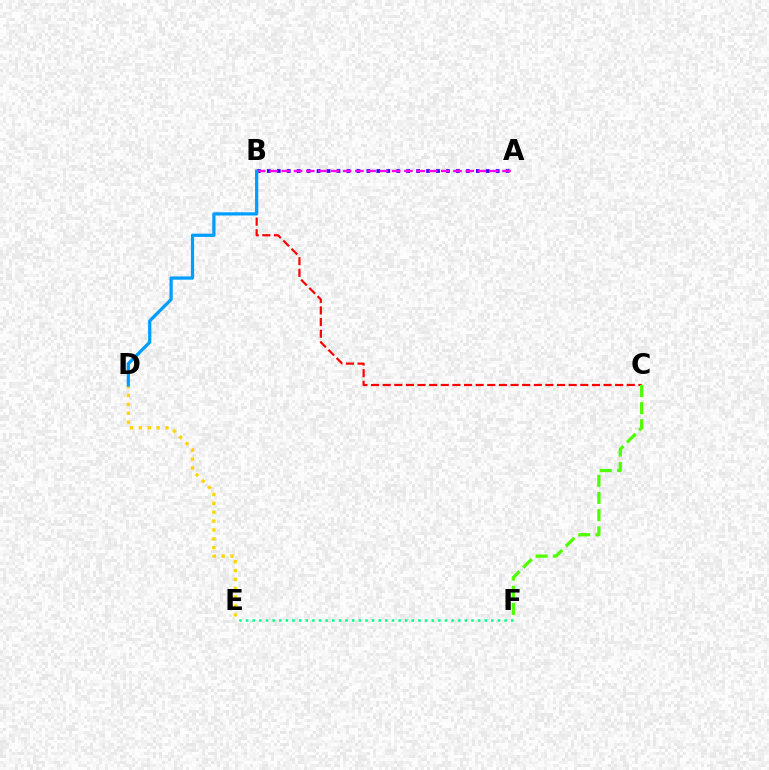{('E', 'F'): [{'color': '#00ff86', 'line_style': 'dotted', 'thickness': 1.8}], ('A', 'B'): [{'color': '#3700ff', 'line_style': 'dotted', 'thickness': 2.7}, {'color': '#ff00ed', 'line_style': 'dashed', 'thickness': 1.67}], ('D', 'E'): [{'color': '#ffd500', 'line_style': 'dotted', 'thickness': 2.41}], ('B', 'C'): [{'color': '#ff0000', 'line_style': 'dashed', 'thickness': 1.58}], ('B', 'D'): [{'color': '#009eff', 'line_style': 'solid', 'thickness': 2.33}], ('C', 'F'): [{'color': '#4fff00', 'line_style': 'dashed', 'thickness': 2.33}]}